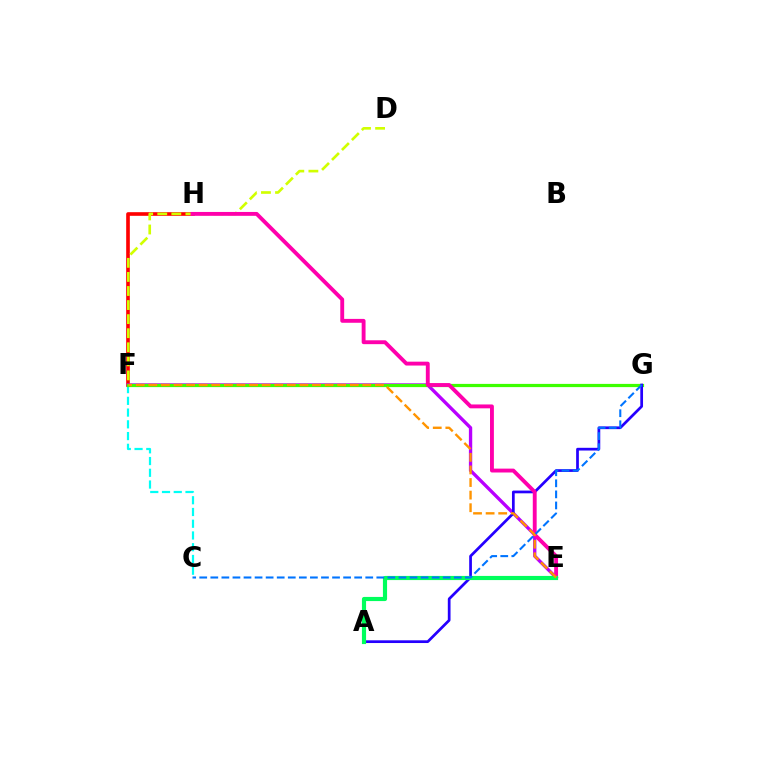{('C', 'F'): [{'color': '#00fff6', 'line_style': 'dashed', 'thickness': 1.6}], ('F', 'H'): [{'color': '#ff0000', 'line_style': 'solid', 'thickness': 2.62}], ('E', 'F'): [{'color': '#b900ff', 'line_style': 'solid', 'thickness': 2.41}, {'color': '#ff9400', 'line_style': 'dashed', 'thickness': 1.71}], ('D', 'F'): [{'color': '#d1ff00', 'line_style': 'dashed', 'thickness': 1.91}], ('F', 'G'): [{'color': '#3dff00', 'line_style': 'solid', 'thickness': 2.32}], ('A', 'G'): [{'color': '#2500ff', 'line_style': 'solid', 'thickness': 1.96}], ('E', 'H'): [{'color': '#ff00ac', 'line_style': 'solid', 'thickness': 2.79}], ('A', 'E'): [{'color': '#00ff5c', 'line_style': 'solid', 'thickness': 2.98}], ('C', 'G'): [{'color': '#0074ff', 'line_style': 'dashed', 'thickness': 1.5}]}